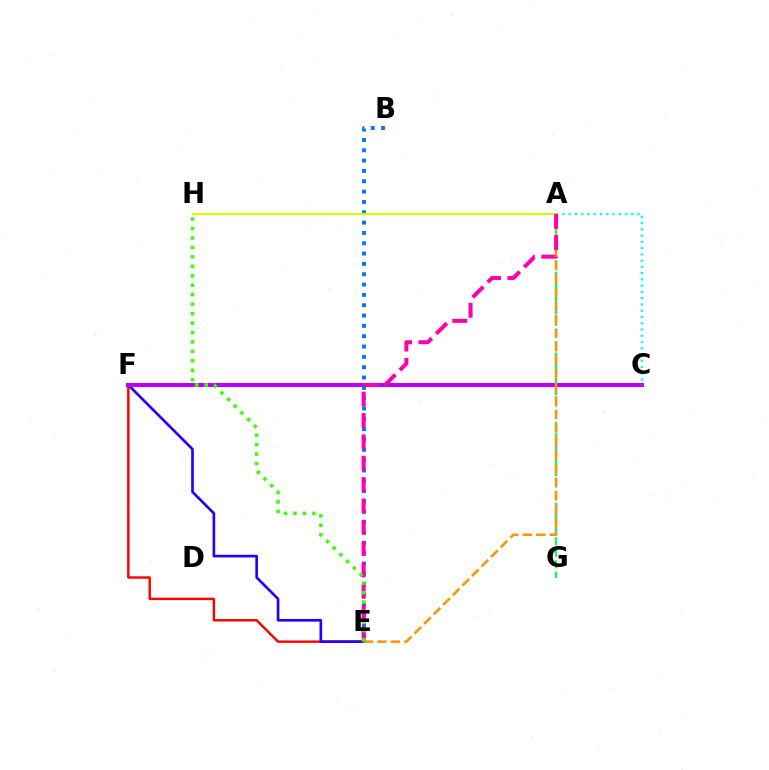{('A', 'G'): [{'color': '#00ff5c', 'line_style': 'dashed', 'thickness': 1.57}], ('E', 'F'): [{'color': '#ff0000', 'line_style': 'solid', 'thickness': 1.75}, {'color': '#2500ff', 'line_style': 'solid', 'thickness': 1.92}], ('C', 'F'): [{'color': '#b900ff', 'line_style': 'solid', 'thickness': 2.92}], ('A', 'E'): [{'color': '#ff9400', 'line_style': 'dashed', 'thickness': 1.84}, {'color': '#ff00ac', 'line_style': 'dashed', 'thickness': 2.9}], ('B', 'E'): [{'color': '#0074ff', 'line_style': 'dotted', 'thickness': 2.81}], ('A', 'C'): [{'color': '#00fff6', 'line_style': 'dotted', 'thickness': 1.7}], ('A', 'H'): [{'color': '#d1ff00', 'line_style': 'solid', 'thickness': 1.55}], ('E', 'H'): [{'color': '#3dff00', 'line_style': 'dotted', 'thickness': 2.57}]}